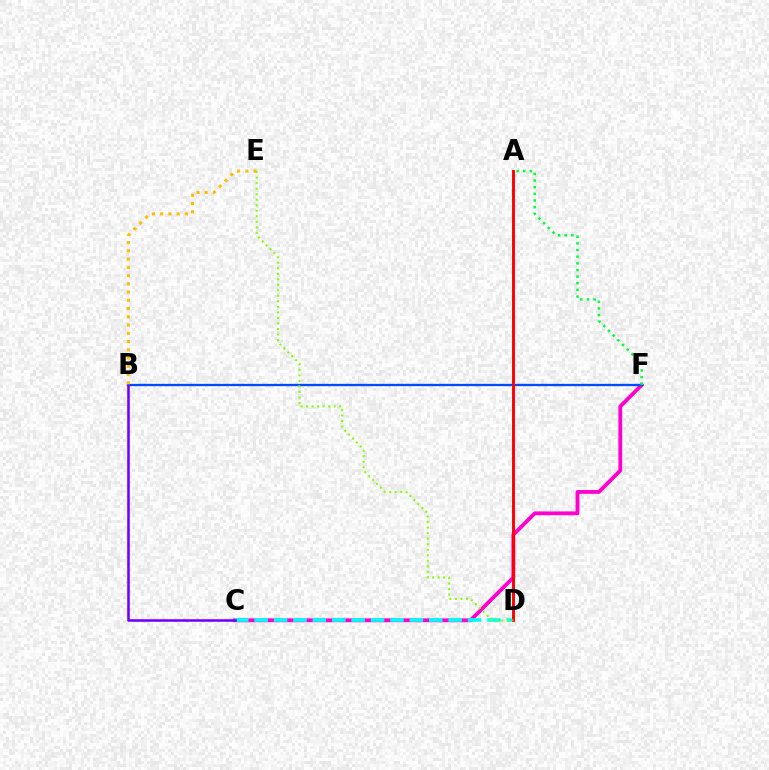{('C', 'F'): [{'color': '#ff00cf', 'line_style': 'solid', 'thickness': 2.74}], ('C', 'D'): [{'color': '#00fff6', 'line_style': 'dashed', 'thickness': 2.64}], ('B', 'F'): [{'color': '#004bff', 'line_style': 'solid', 'thickness': 1.66}], ('B', 'C'): [{'color': '#7200ff', 'line_style': 'solid', 'thickness': 1.86}], ('A', 'D'): [{'color': '#ff0000', 'line_style': 'solid', 'thickness': 2.1}], ('D', 'E'): [{'color': '#84ff00', 'line_style': 'dotted', 'thickness': 1.5}], ('A', 'F'): [{'color': '#00ff39', 'line_style': 'dotted', 'thickness': 1.81}], ('B', 'E'): [{'color': '#ffbd00', 'line_style': 'dotted', 'thickness': 2.24}]}